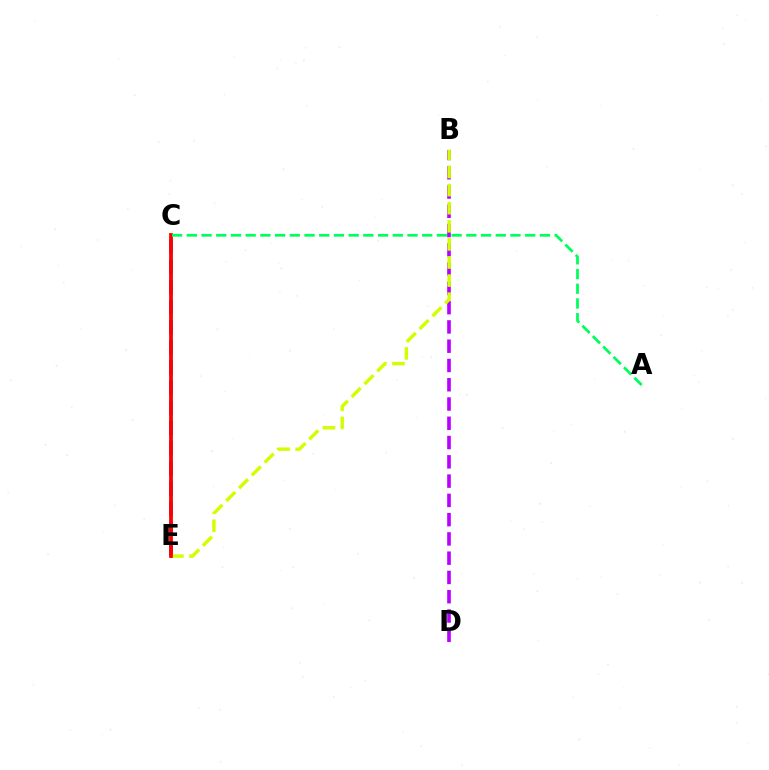{('B', 'D'): [{'color': '#b900ff', 'line_style': 'dashed', 'thickness': 2.62}], ('C', 'E'): [{'color': '#0074ff', 'line_style': 'dashed', 'thickness': 2.74}, {'color': '#ff0000', 'line_style': 'solid', 'thickness': 2.73}], ('B', 'E'): [{'color': '#d1ff00', 'line_style': 'dashed', 'thickness': 2.46}], ('A', 'C'): [{'color': '#00ff5c', 'line_style': 'dashed', 'thickness': 2.0}]}